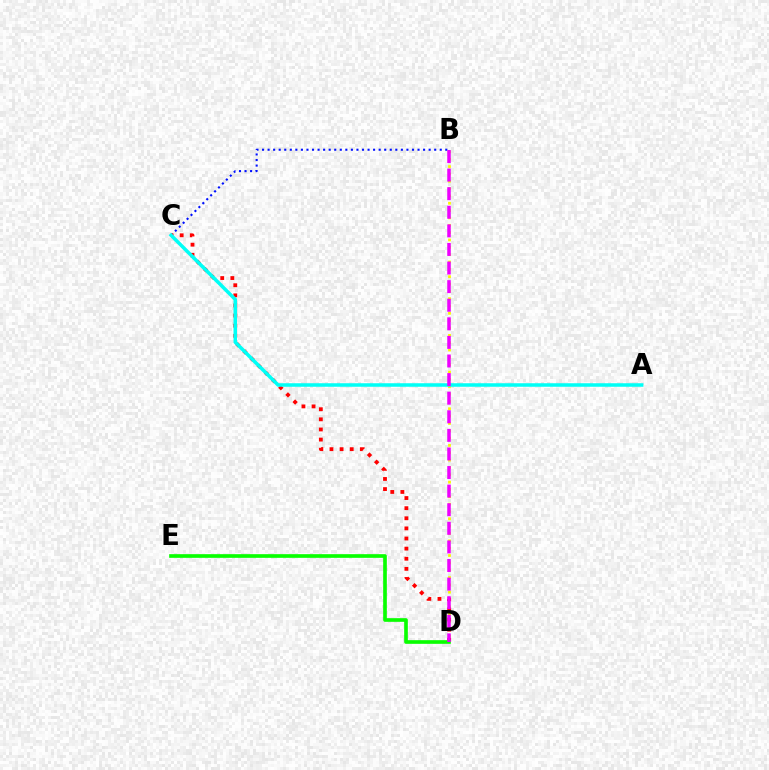{('B', 'D'): [{'color': '#fcf500', 'line_style': 'dotted', 'thickness': 1.99}, {'color': '#ee00ff', 'line_style': 'dashed', 'thickness': 2.53}], ('B', 'C'): [{'color': '#0010ff', 'line_style': 'dotted', 'thickness': 1.51}], ('C', 'D'): [{'color': '#ff0000', 'line_style': 'dotted', 'thickness': 2.75}], ('A', 'C'): [{'color': '#00fff6', 'line_style': 'solid', 'thickness': 2.53}], ('D', 'E'): [{'color': '#08ff00', 'line_style': 'solid', 'thickness': 2.64}]}